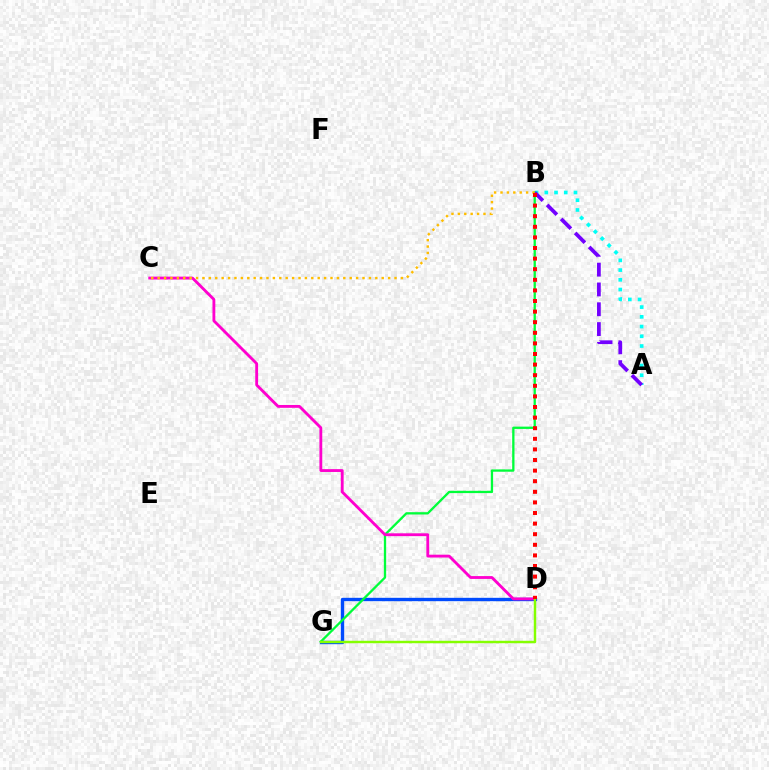{('A', 'B'): [{'color': '#00fff6', 'line_style': 'dotted', 'thickness': 2.64}, {'color': '#7200ff', 'line_style': 'dashed', 'thickness': 2.69}], ('D', 'G'): [{'color': '#004bff', 'line_style': 'solid', 'thickness': 2.42}, {'color': '#84ff00', 'line_style': 'solid', 'thickness': 1.75}], ('B', 'G'): [{'color': '#00ff39', 'line_style': 'solid', 'thickness': 1.66}], ('C', 'D'): [{'color': '#ff00cf', 'line_style': 'solid', 'thickness': 2.04}], ('B', 'C'): [{'color': '#ffbd00', 'line_style': 'dotted', 'thickness': 1.74}], ('B', 'D'): [{'color': '#ff0000', 'line_style': 'dotted', 'thickness': 2.88}]}